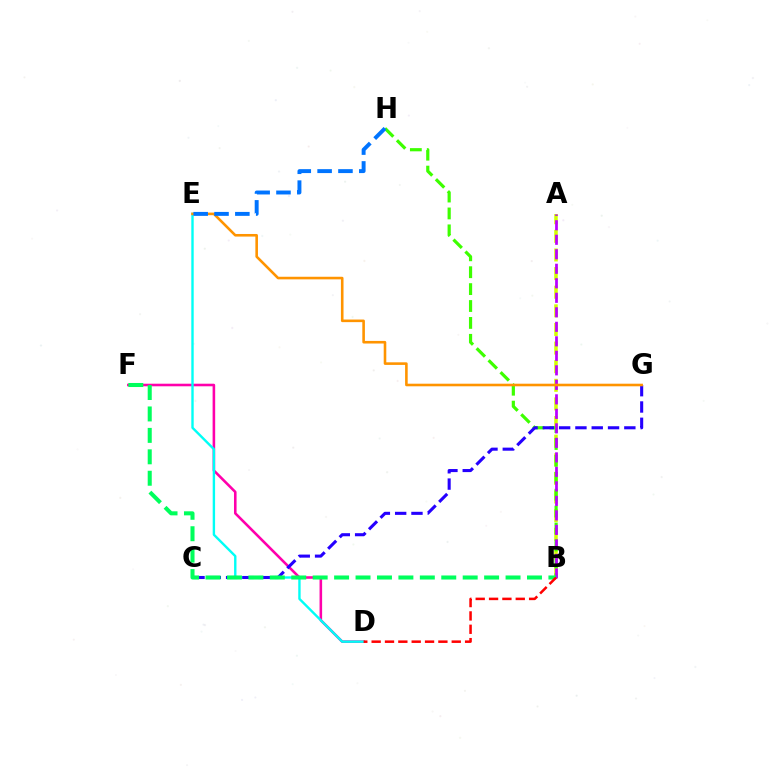{('A', 'B'): [{'color': '#d1ff00', 'line_style': 'dashed', 'thickness': 2.53}, {'color': '#b900ff', 'line_style': 'dashed', 'thickness': 1.97}], ('B', 'H'): [{'color': '#3dff00', 'line_style': 'dashed', 'thickness': 2.3}], ('D', 'F'): [{'color': '#ff00ac', 'line_style': 'solid', 'thickness': 1.86}], ('D', 'E'): [{'color': '#00fff6', 'line_style': 'solid', 'thickness': 1.72}], ('C', 'G'): [{'color': '#2500ff', 'line_style': 'dashed', 'thickness': 2.21}], ('B', 'F'): [{'color': '#00ff5c', 'line_style': 'dashed', 'thickness': 2.91}], ('E', 'G'): [{'color': '#ff9400', 'line_style': 'solid', 'thickness': 1.87}], ('E', 'H'): [{'color': '#0074ff', 'line_style': 'dashed', 'thickness': 2.83}], ('B', 'D'): [{'color': '#ff0000', 'line_style': 'dashed', 'thickness': 1.81}]}